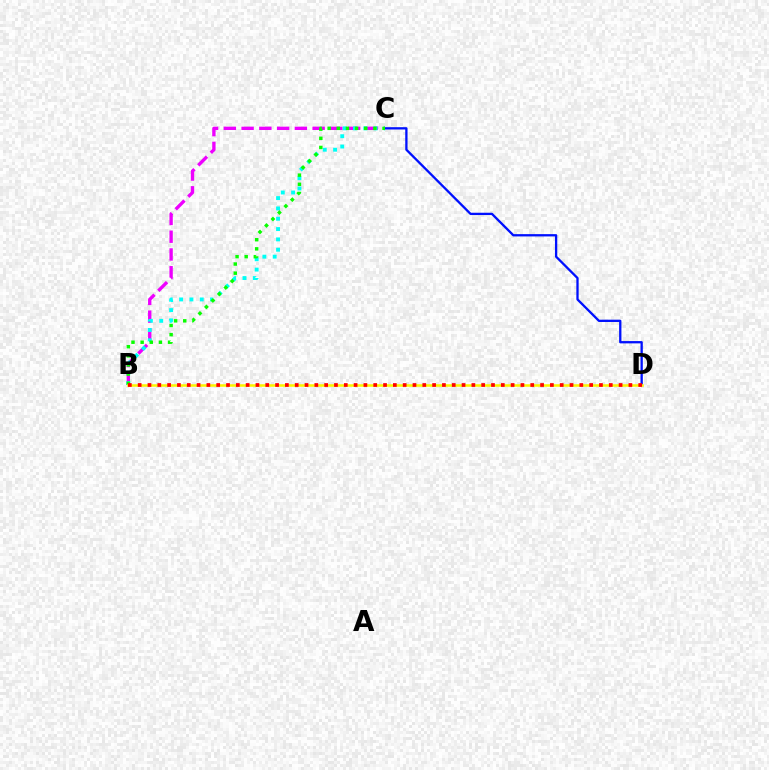{('B', 'C'): [{'color': '#ee00ff', 'line_style': 'dashed', 'thickness': 2.41}, {'color': '#00fff6', 'line_style': 'dotted', 'thickness': 2.8}, {'color': '#08ff00', 'line_style': 'dotted', 'thickness': 2.48}], ('C', 'D'): [{'color': '#0010ff', 'line_style': 'solid', 'thickness': 1.66}], ('B', 'D'): [{'color': '#fcf500', 'line_style': 'solid', 'thickness': 1.82}, {'color': '#ff0000', 'line_style': 'dotted', 'thickness': 2.67}]}